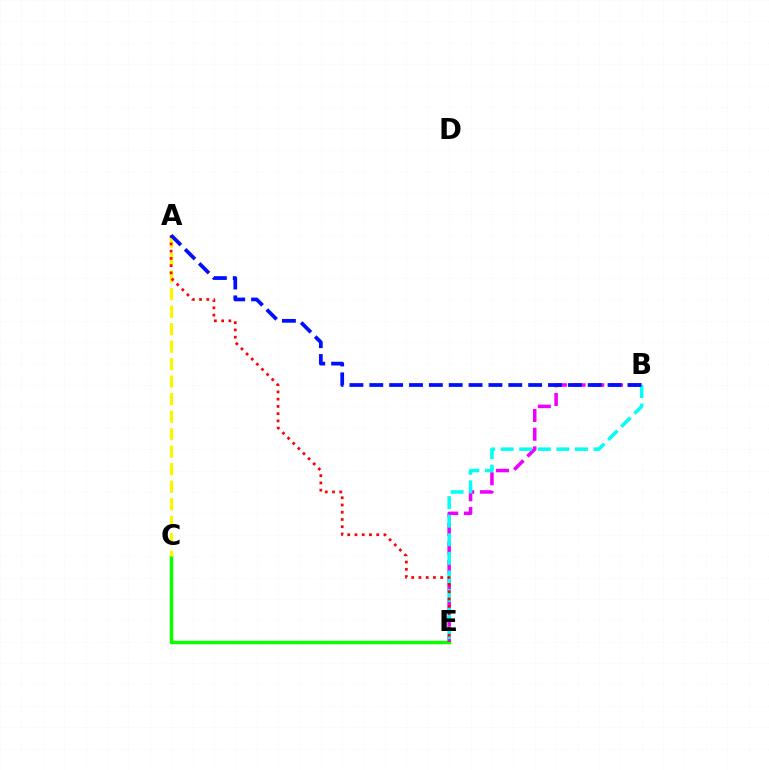{('C', 'E'): [{'color': '#08ff00', 'line_style': 'solid', 'thickness': 2.48}], ('B', 'E'): [{'color': '#ee00ff', 'line_style': 'dashed', 'thickness': 2.54}, {'color': '#00fff6', 'line_style': 'dashed', 'thickness': 2.52}], ('A', 'C'): [{'color': '#fcf500', 'line_style': 'dashed', 'thickness': 2.38}], ('A', 'E'): [{'color': '#ff0000', 'line_style': 'dotted', 'thickness': 1.97}], ('A', 'B'): [{'color': '#0010ff', 'line_style': 'dashed', 'thickness': 2.7}]}